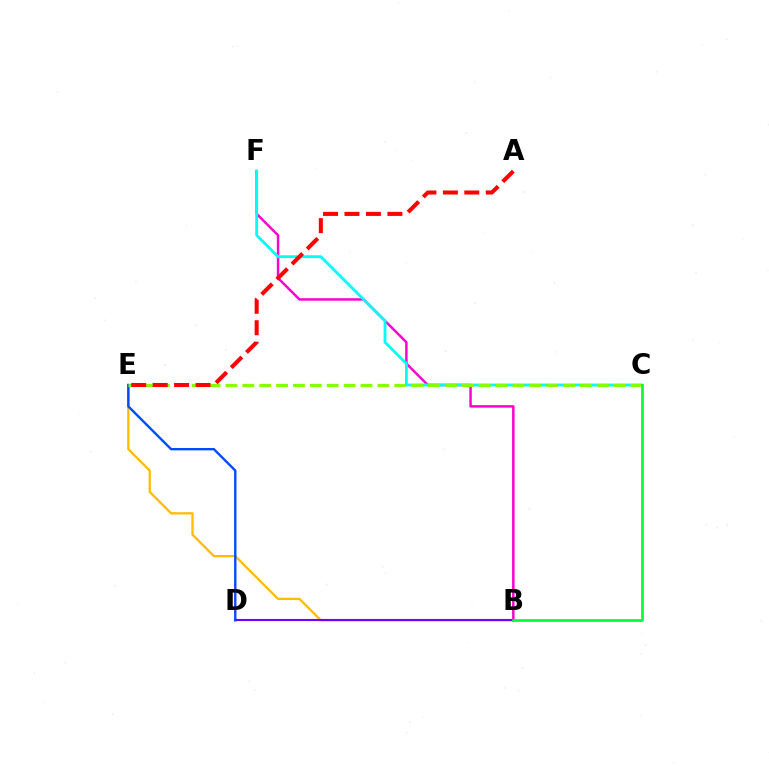{('B', 'F'): [{'color': '#ff00cf', 'line_style': 'solid', 'thickness': 1.78}], ('B', 'E'): [{'color': '#ffbd00', 'line_style': 'solid', 'thickness': 1.67}], ('C', 'F'): [{'color': '#00fff6', 'line_style': 'solid', 'thickness': 2.03}], ('B', 'D'): [{'color': '#7200ff', 'line_style': 'solid', 'thickness': 1.52}], ('D', 'E'): [{'color': '#004bff', 'line_style': 'solid', 'thickness': 1.71}], ('C', 'E'): [{'color': '#84ff00', 'line_style': 'dashed', 'thickness': 2.29}], ('B', 'C'): [{'color': '#00ff39', 'line_style': 'solid', 'thickness': 1.95}], ('A', 'E'): [{'color': '#ff0000', 'line_style': 'dashed', 'thickness': 2.91}]}